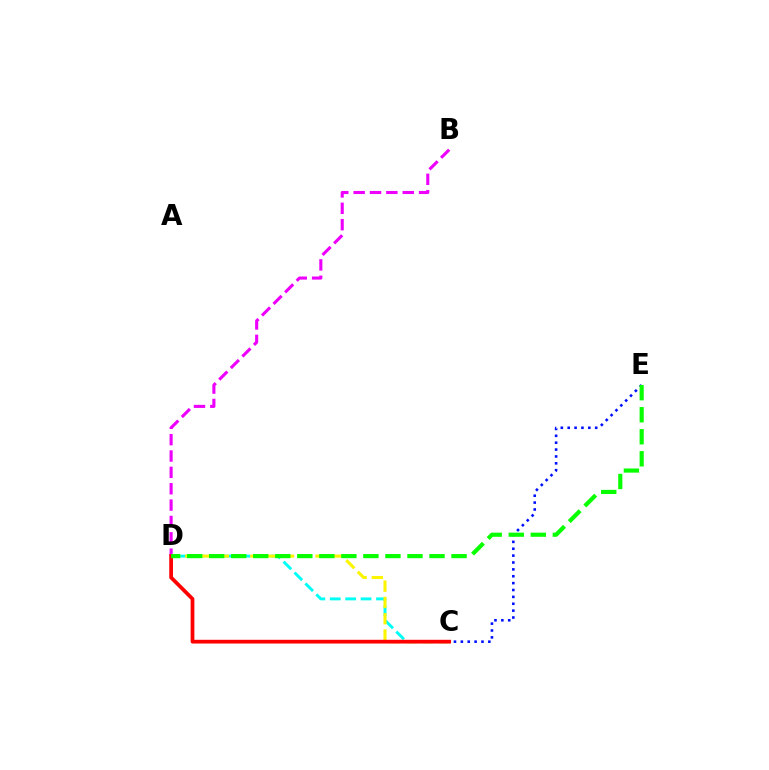{('C', 'E'): [{'color': '#0010ff', 'line_style': 'dotted', 'thickness': 1.87}], ('C', 'D'): [{'color': '#00fff6', 'line_style': 'dashed', 'thickness': 2.1}, {'color': '#fcf500', 'line_style': 'dashed', 'thickness': 2.21}, {'color': '#ff0000', 'line_style': 'solid', 'thickness': 2.69}], ('B', 'D'): [{'color': '#ee00ff', 'line_style': 'dashed', 'thickness': 2.22}], ('D', 'E'): [{'color': '#08ff00', 'line_style': 'dashed', 'thickness': 2.99}]}